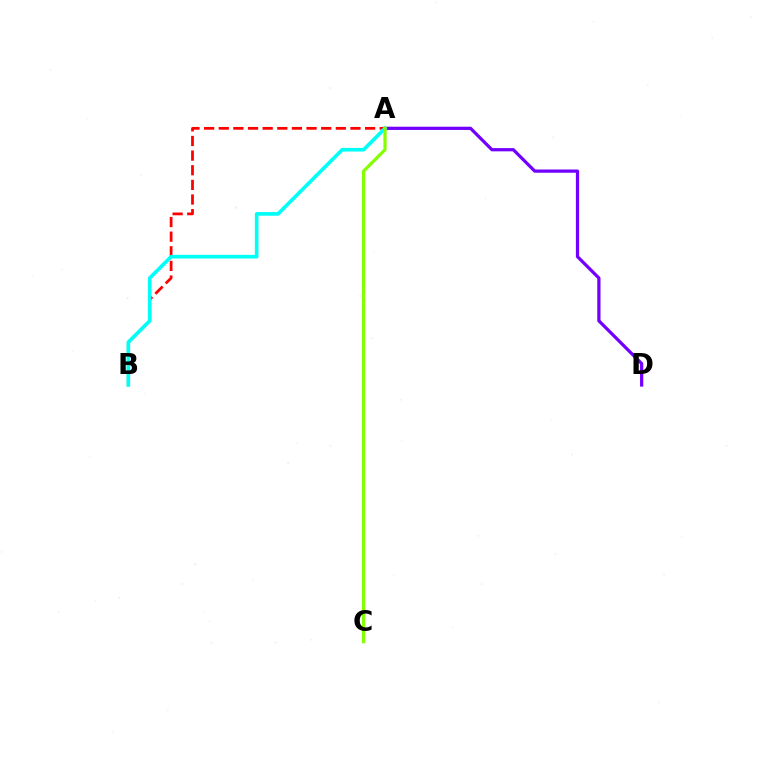{('A', 'D'): [{'color': '#7200ff', 'line_style': 'solid', 'thickness': 2.32}], ('A', 'B'): [{'color': '#ff0000', 'line_style': 'dashed', 'thickness': 1.99}, {'color': '#00fff6', 'line_style': 'solid', 'thickness': 2.63}], ('A', 'C'): [{'color': '#84ff00', 'line_style': 'solid', 'thickness': 2.31}]}